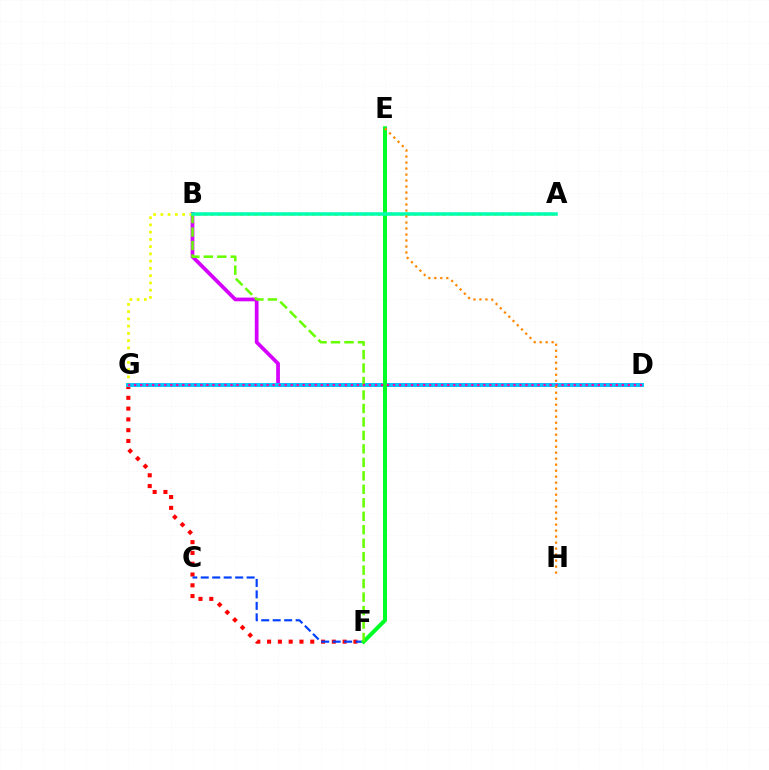{('B', 'D'): [{'color': '#d600ff', 'line_style': 'solid', 'thickness': 2.68}], ('F', 'G'): [{'color': '#ff0000', 'line_style': 'dotted', 'thickness': 2.93}], ('C', 'F'): [{'color': '#003fff', 'line_style': 'dashed', 'thickness': 1.56}], ('A', 'G'): [{'color': '#eeff00', 'line_style': 'dotted', 'thickness': 1.97}], ('D', 'G'): [{'color': '#00c7ff', 'line_style': 'solid', 'thickness': 2.81}, {'color': '#ff00a0', 'line_style': 'dotted', 'thickness': 1.64}], ('A', 'B'): [{'color': '#4f00ff', 'line_style': 'dotted', 'thickness': 1.62}, {'color': '#00ffaf', 'line_style': 'solid', 'thickness': 2.52}], ('E', 'F'): [{'color': '#00ff27', 'line_style': 'solid', 'thickness': 2.89}], ('B', 'F'): [{'color': '#66ff00', 'line_style': 'dashed', 'thickness': 1.83}], ('E', 'H'): [{'color': '#ff8800', 'line_style': 'dotted', 'thickness': 1.63}]}